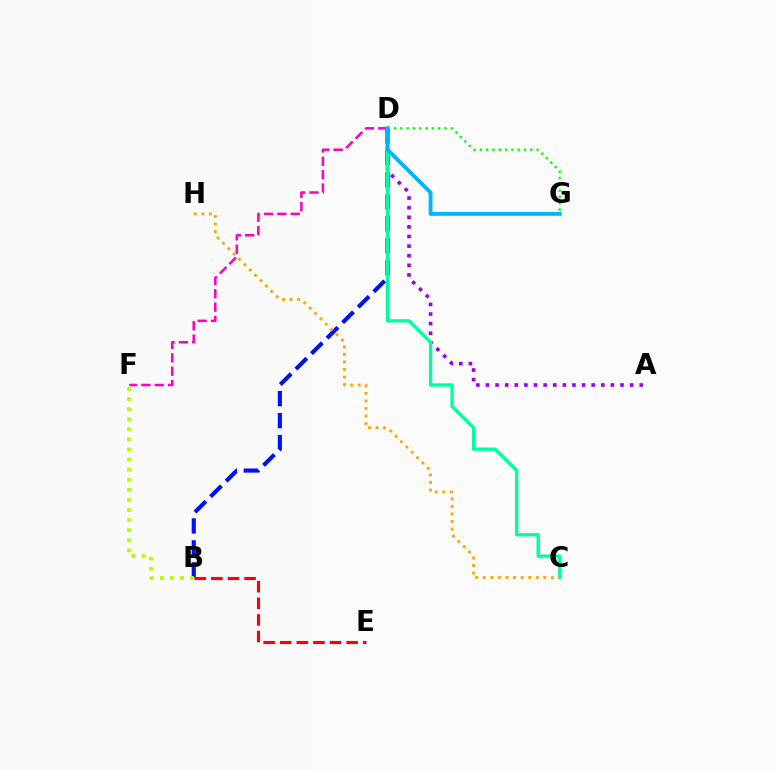{('B', 'D'): [{'color': '#0010ff', 'line_style': 'dashed', 'thickness': 2.98}], ('D', 'G'): [{'color': '#08ff00', 'line_style': 'dotted', 'thickness': 1.71}, {'color': '#00b5ff', 'line_style': 'solid', 'thickness': 2.77}], ('D', 'F'): [{'color': '#ff00bd', 'line_style': 'dashed', 'thickness': 1.82}], ('B', 'F'): [{'color': '#b3ff00', 'line_style': 'dotted', 'thickness': 2.74}], ('A', 'D'): [{'color': '#9b00ff', 'line_style': 'dotted', 'thickness': 2.61}], ('C', 'D'): [{'color': '#00ff9d', 'line_style': 'solid', 'thickness': 2.39}], ('C', 'H'): [{'color': '#ffa500', 'line_style': 'dotted', 'thickness': 2.05}], ('B', 'E'): [{'color': '#ff0000', 'line_style': 'dashed', 'thickness': 2.26}]}